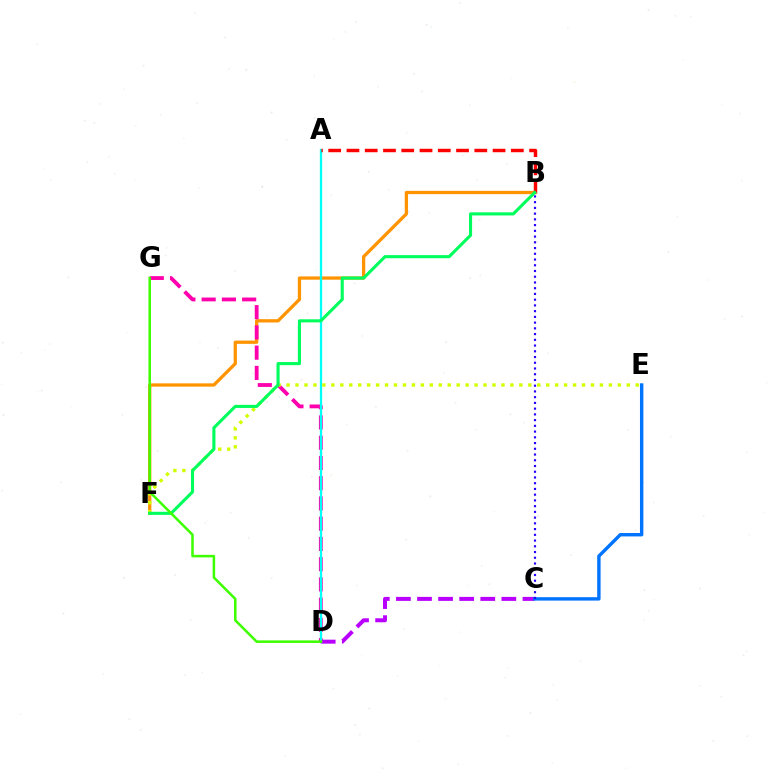{('C', 'D'): [{'color': '#b900ff', 'line_style': 'dashed', 'thickness': 2.87}], ('B', 'F'): [{'color': '#ff9400', 'line_style': 'solid', 'thickness': 2.36}, {'color': '#00ff5c', 'line_style': 'solid', 'thickness': 2.23}], ('D', 'G'): [{'color': '#ff00ac', 'line_style': 'dashed', 'thickness': 2.75}, {'color': '#3dff00', 'line_style': 'solid', 'thickness': 1.82}], ('C', 'E'): [{'color': '#0074ff', 'line_style': 'solid', 'thickness': 2.45}], ('B', 'C'): [{'color': '#2500ff', 'line_style': 'dotted', 'thickness': 1.56}], ('A', 'D'): [{'color': '#00fff6', 'line_style': 'solid', 'thickness': 1.63}], ('E', 'F'): [{'color': '#d1ff00', 'line_style': 'dotted', 'thickness': 2.43}], ('A', 'B'): [{'color': '#ff0000', 'line_style': 'dashed', 'thickness': 2.48}]}